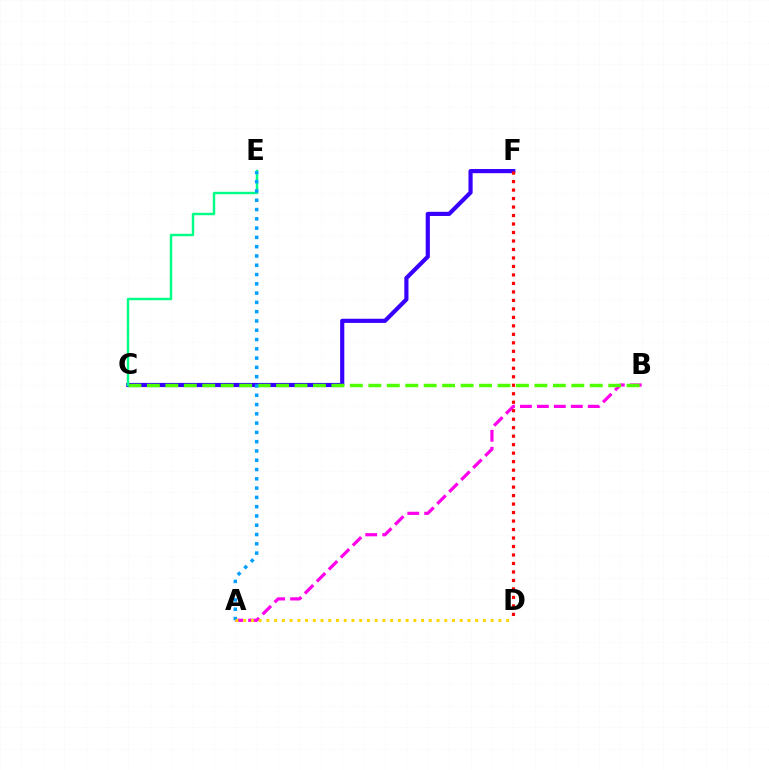{('A', 'B'): [{'color': '#ff00ed', 'line_style': 'dashed', 'thickness': 2.3}], ('C', 'F'): [{'color': '#3700ff', 'line_style': 'solid', 'thickness': 2.99}], ('D', 'F'): [{'color': '#ff0000', 'line_style': 'dotted', 'thickness': 2.31}], ('B', 'C'): [{'color': '#4fff00', 'line_style': 'dashed', 'thickness': 2.51}], ('C', 'E'): [{'color': '#00ff86', 'line_style': 'solid', 'thickness': 1.75}], ('A', 'E'): [{'color': '#009eff', 'line_style': 'dotted', 'thickness': 2.52}], ('A', 'D'): [{'color': '#ffd500', 'line_style': 'dotted', 'thickness': 2.1}]}